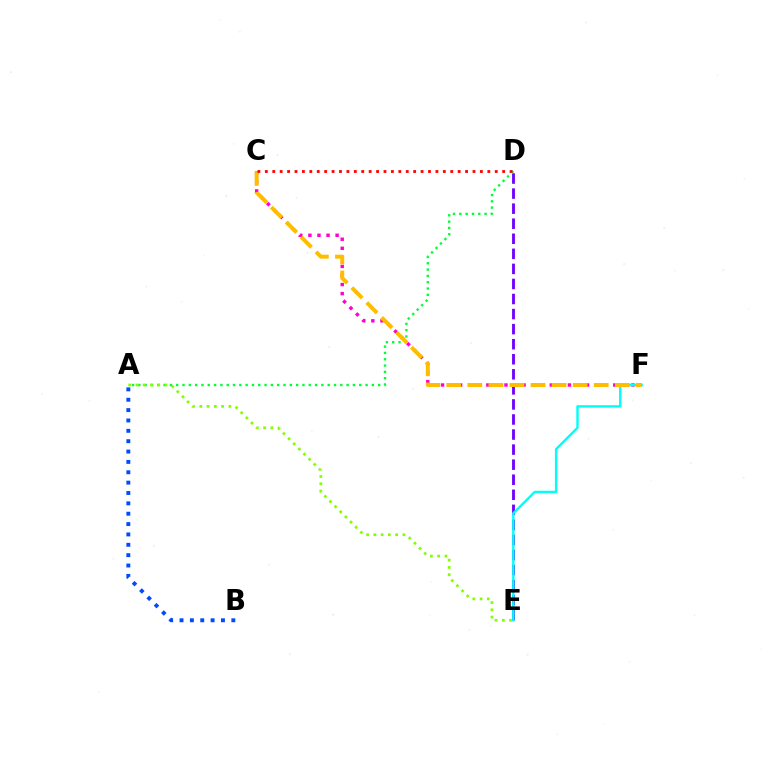{('C', 'F'): [{'color': '#ff00cf', 'line_style': 'dotted', 'thickness': 2.46}, {'color': '#ffbd00', 'line_style': 'dashed', 'thickness': 2.86}], ('D', 'E'): [{'color': '#7200ff', 'line_style': 'dashed', 'thickness': 2.05}], ('A', 'B'): [{'color': '#004bff', 'line_style': 'dotted', 'thickness': 2.82}], ('A', 'D'): [{'color': '#00ff39', 'line_style': 'dotted', 'thickness': 1.71}], ('E', 'F'): [{'color': '#00fff6', 'line_style': 'solid', 'thickness': 1.74}], ('A', 'E'): [{'color': '#84ff00', 'line_style': 'dotted', 'thickness': 1.97}], ('C', 'D'): [{'color': '#ff0000', 'line_style': 'dotted', 'thickness': 2.02}]}